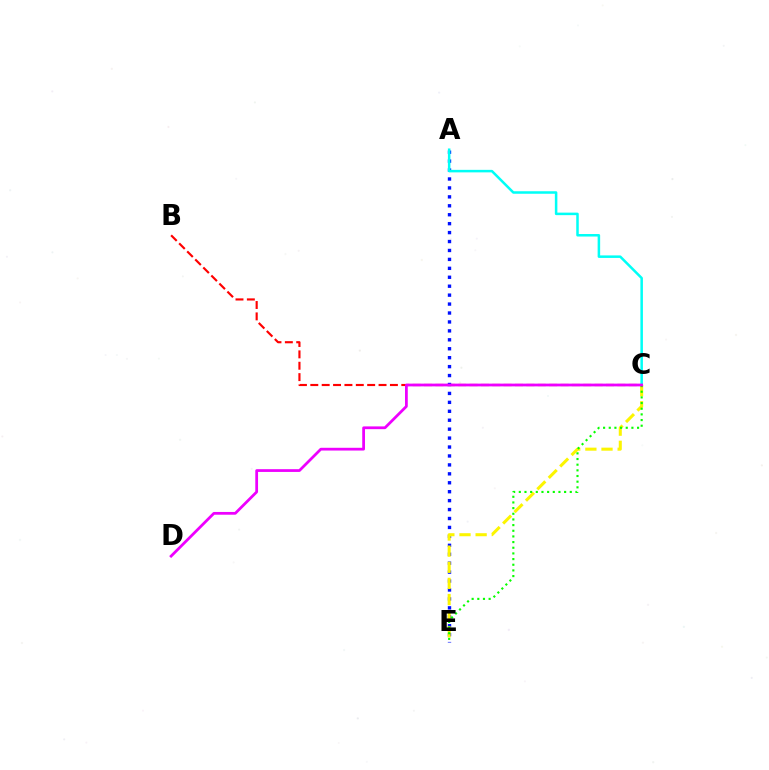{('B', 'C'): [{'color': '#ff0000', 'line_style': 'dashed', 'thickness': 1.54}], ('A', 'E'): [{'color': '#0010ff', 'line_style': 'dotted', 'thickness': 2.43}], ('A', 'C'): [{'color': '#00fff6', 'line_style': 'solid', 'thickness': 1.81}], ('C', 'E'): [{'color': '#fcf500', 'line_style': 'dashed', 'thickness': 2.19}, {'color': '#08ff00', 'line_style': 'dotted', 'thickness': 1.54}], ('C', 'D'): [{'color': '#ee00ff', 'line_style': 'solid', 'thickness': 1.99}]}